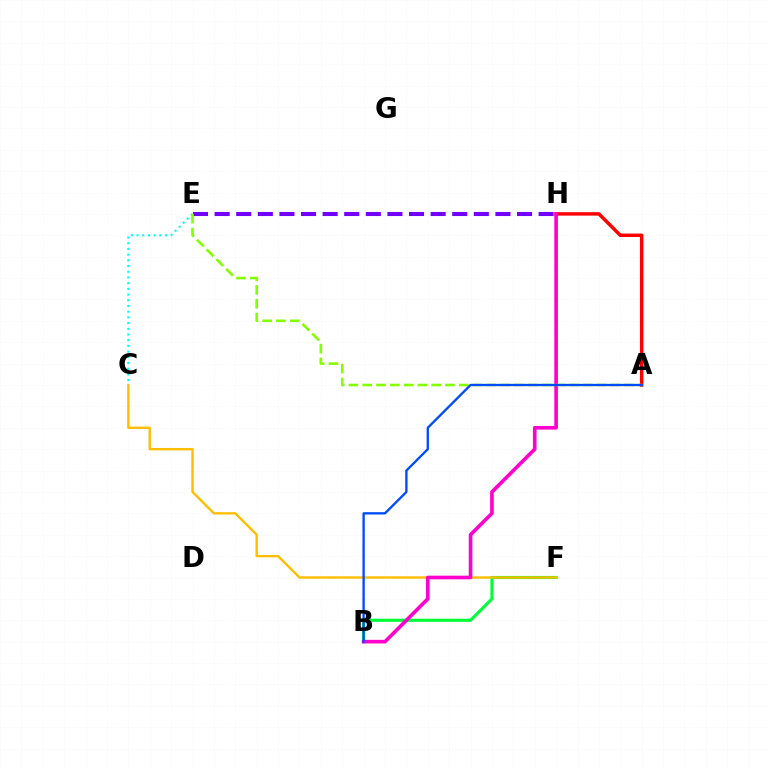{('A', 'H'): [{'color': '#ff0000', 'line_style': 'solid', 'thickness': 2.49}], ('B', 'F'): [{'color': '#00ff39', 'line_style': 'solid', 'thickness': 2.24}], ('C', 'F'): [{'color': '#ffbd00', 'line_style': 'solid', 'thickness': 1.71}], ('C', 'E'): [{'color': '#00fff6', 'line_style': 'dotted', 'thickness': 1.55}], ('B', 'H'): [{'color': '#ff00cf', 'line_style': 'solid', 'thickness': 2.62}], ('E', 'H'): [{'color': '#7200ff', 'line_style': 'dashed', 'thickness': 2.93}], ('A', 'E'): [{'color': '#84ff00', 'line_style': 'dashed', 'thickness': 1.87}], ('A', 'B'): [{'color': '#004bff', 'line_style': 'solid', 'thickness': 1.68}]}